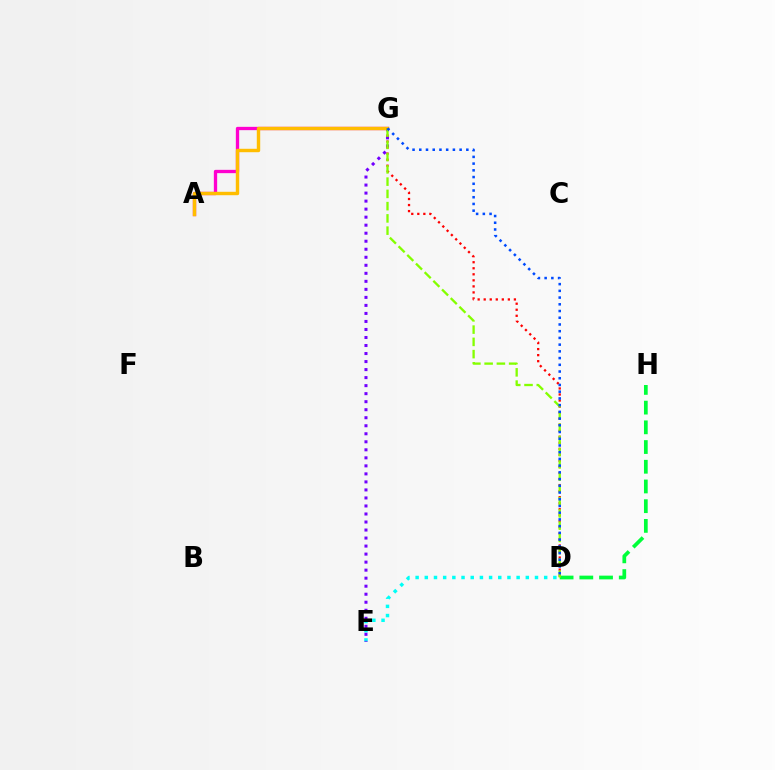{('D', 'H'): [{'color': '#00ff39', 'line_style': 'dashed', 'thickness': 2.68}], ('A', 'G'): [{'color': '#ff00cf', 'line_style': 'solid', 'thickness': 2.38}, {'color': '#ffbd00', 'line_style': 'solid', 'thickness': 2.46}], ('D', 'E'): [{'color': '#00fff6', 'line_style': 'dotted', 'thickness': 2.5}], ('E', 'G'): [{'color': '#7200ff', 'line_style': 'dotted', 'thickness': 2.18}], ('D', 'G'): [{'color': '#ff0000', 'line_style': 'dotted', 'thickness': 1.64}, {'color': '#84ff00', 'line_style': 'dashed', 'thickness': 1.66}, {'color': '#004bff', 'line_style': 'dotted', 'thickness': 1.83}]}